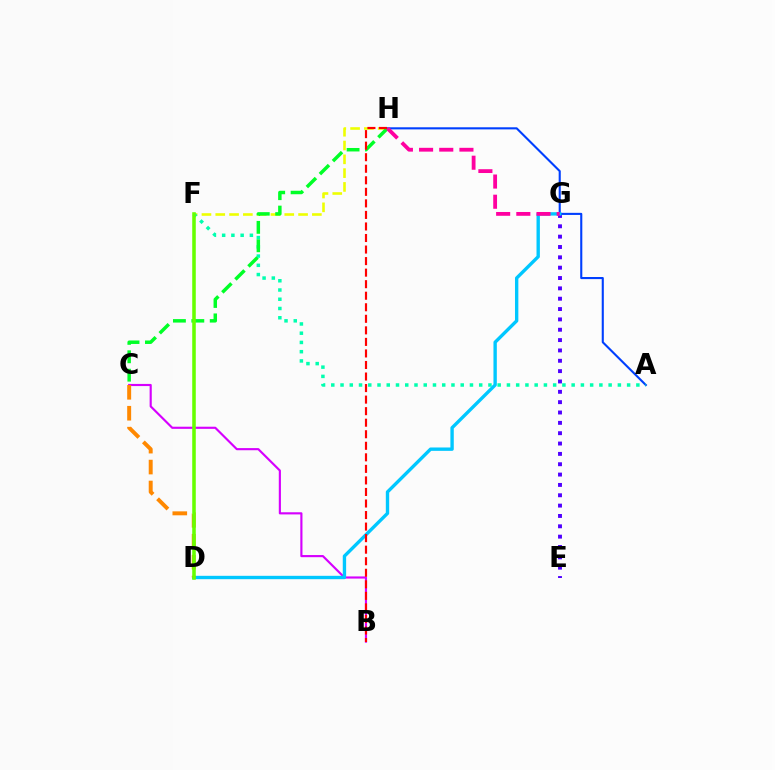{('E', 'G'): [{'color': '#4f00ff', 'line_style': 'dotted', 'thickness': 2.81}], ('F', 'H'): [{'color': '#eeff00', 'line_style': 'dashed', 'thickness': 1.87}], ('A', 'H'): [{'color': '#003fff', 'line_style': 'solid', 'thickness': 1.51}], ('A', 'F'): [{'color': '#00ffaf', 'line_style': 'dotted', 'thickness': 2.51}], ('B', 'C'): [{'color': '#d600ff', 'line_style': 'solid', 'thickness': 1.54}], ('D', 'G'): [{'color': '#00c7ff', 'line_style': 'solid', 'thickness': 2.42}], ('C', 'D'): [{'color': '#ff8800', 'line_style': 'dashed', 'thickness': 2.84}], ('C', 'H'): [{'color': '#00ff27', 'line_style': 'dashed', 'thickness': 2.5}], ('G', 'H'): [{'color': '#ff00a0', 'line_style': 'dashed', 'thickness': 2.74}], ('D', 'F'): [{'color': '#66ff00', 'line_style': 'solid', 'thickness': 2.56}], ('B', 'H'): [{'color': '#ff0000', 'line_style': 'dashed', 'thickness': 1.57}]}